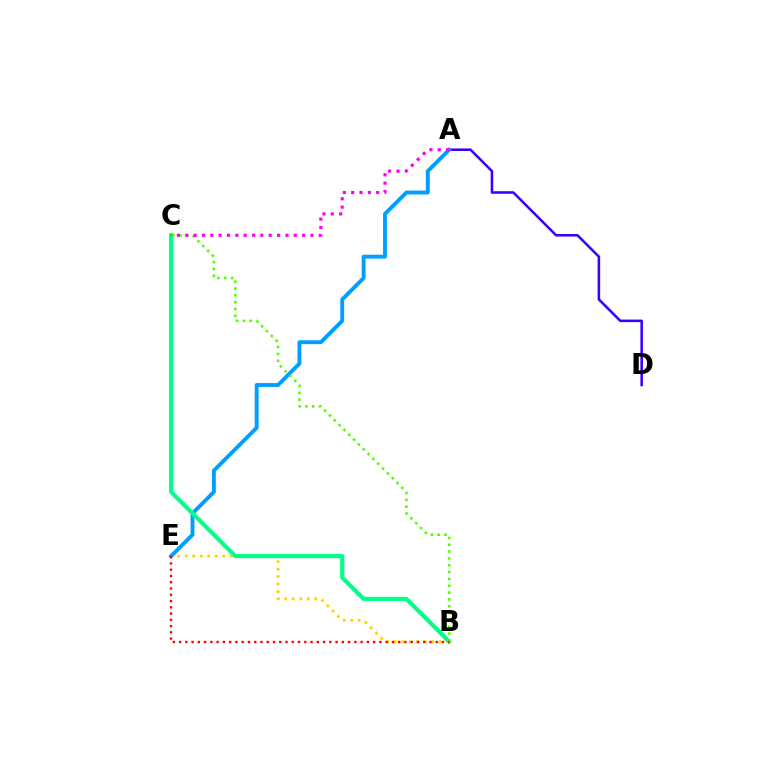{('B', 'E'): [{'color': '#ffd500', 'line_style': 'dotted', 'thickness': 2.03}, {'color': '#ff0000', 'line_style': 'dotted', 'thickness': 1.7}], ('A', 'D'): [{'color': '#3700ff', 'line_style': 'solid', 'thickness': 1.83}], ('A', 'E'): [{'color': '#009eff', 'line_style': 'solid', 'thickness': 2.8}], ('B', 'C'): [{'color': '#00ff86', 'line_style': 'solid', 'thickness': 2.96}, {'color': '#4fff00', 'line_style': 'dotted', 'thickness': 1.86}], ('A', 'C'): [{'color': '#ff00ed', 'line_style': 'dotted', 'thickness': 2.27}]}